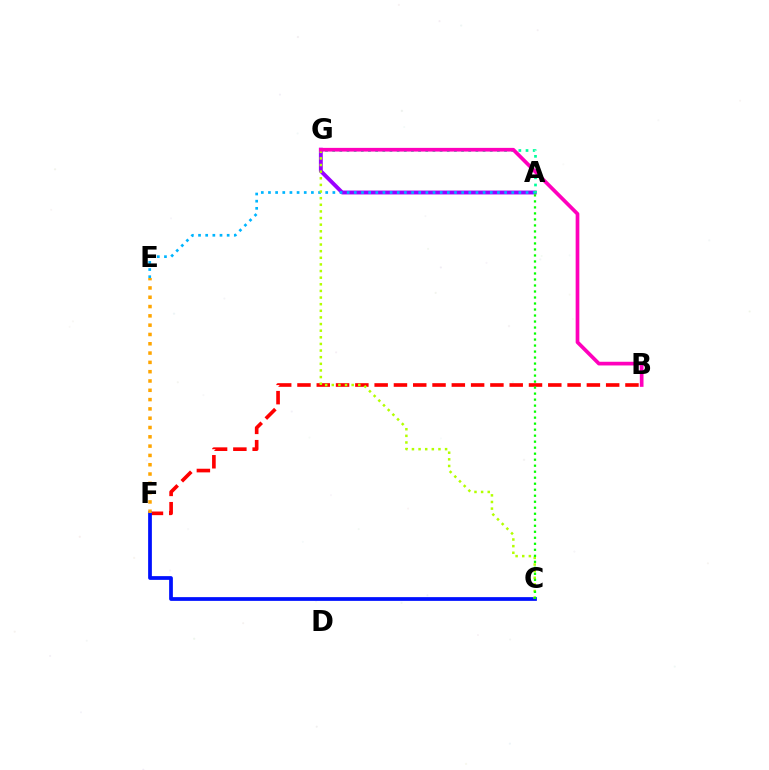{('B', 'F'): [{'color': '#ff0000', 'line_style': 'dashed', 'thickness': 2.62}], ('C', 'F'): [{'color': '#0010ff', 'line_style': 'solid', 'thickness': 2.69}], ('E', 'F'): [{'color': '#ffa500', 'line_style': 'dotted', 'thickness': 2.53}], ('A', 'G'): [{'color': '#9b00ff', 'line_style': 'solid', 'thickness': 2.79}, {'color': '#00ff9d', 'line_style': 'dotted', 'thickness': 1.95}], ('A', 'E'): [{'color': '#00b5ff', 'line_style': 'dotted', 'thickness': 1.94}], ('C', 'G'): [{'color': '#b3ff00', 'line_style': 'dotted', 'thickness': 1.8}], ('B', 'G'): [{'color': '#ff00bd', 'line_style': 'solid', 'thickness': 2.66}], ('A', 'C'): [{'color': '#08ff00', 'line_style': 'dotted', 'thickness': 1.63}]}